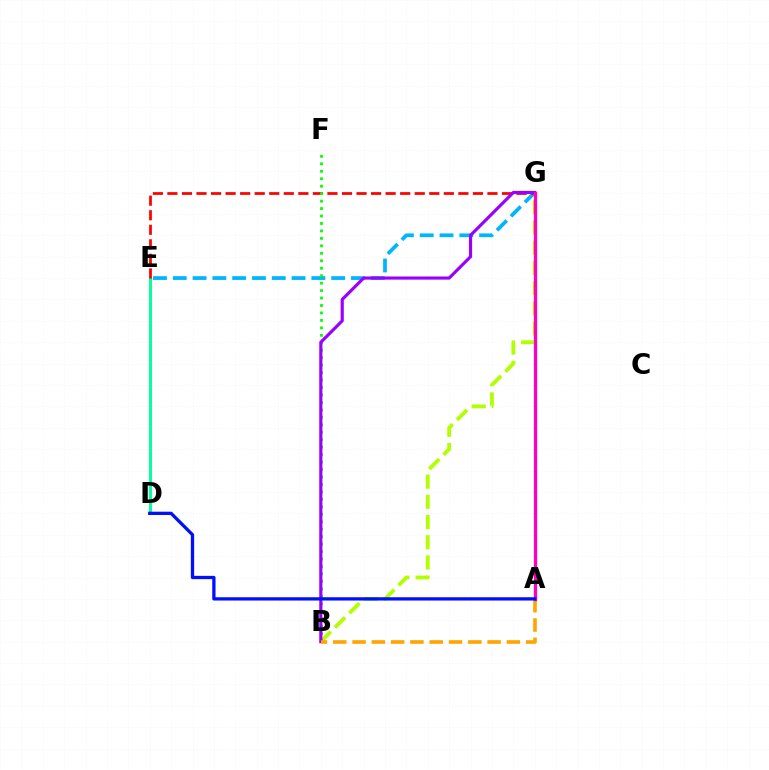{('D', 'E'): [{'color': '#00ff9d', 'line_style': 'solid', 'thickness': 2.09}], ('E', 'G'): [{'color': '#00b5ff', 'line_style': 'dashed', 'thickness': 2.69}, {'color': '#ff0000', 'line_style': 'dashed', 'thickness': 1.98}], ('B', 'G'): [{'color': '#b3ff00', 'line_style': 'dashed', 'thickness': 2.75}, {'color': '#9b00ff', 'line_style': 'solid', 'thickness': 2.27}], ('B', 'F'): [{'color': '#08ff00', 'line_style': 'dotted', 'thickness': 2.03}], ('A', 'B'): [{'color': '#ffa500', 'line_style': 'dashed', 'thickness': 2.62}], ('A', 'G'): [{'color': '#ff00bd', 'line_style': 'solid', 'thickness': 2.37}], ('A', 'D'): [{'color': '#0010ff', 'line_style': 'solid', 'thickness': 2.37}]}